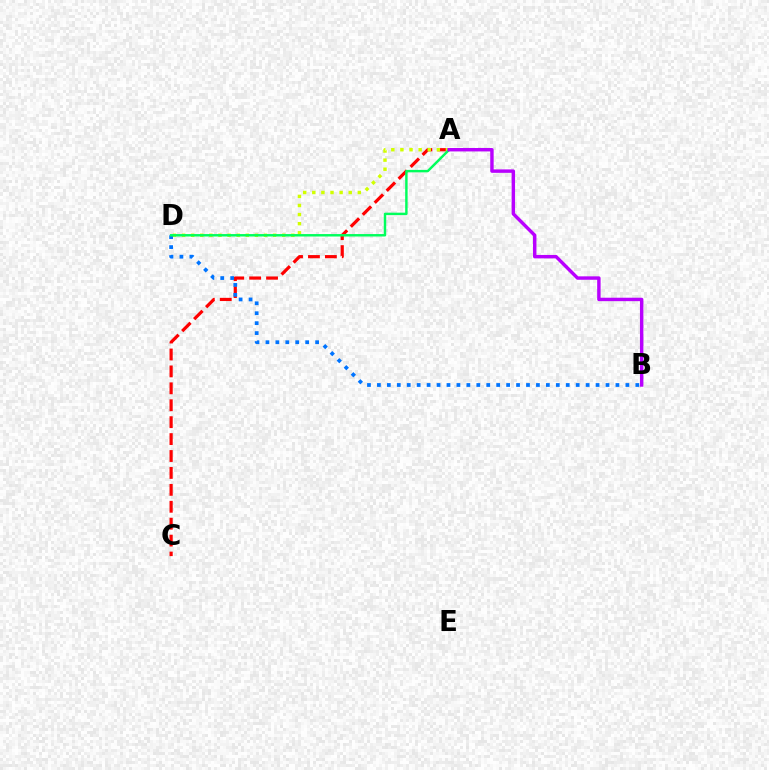{('A', 'C'): [{'color': '#ff0000', 'line_style': 'dashed', 'thickness': 2.3}], ('A', 'D'): [{'color': '#d1ff00', 'line_style': 'dotted', 'thickness': 2.47}, {'color': '#00ff5c', 'line_style': 'solid', 'thickness': 1.76}], ('B', 'D'): [{'color': '#0074ff', 'line_style': 'dotted', 'thickness': 2.7}], ('A', 'B'): [{'color': '#b900ff', 'line_style': 'solid', 'thickness': 2.47}]}